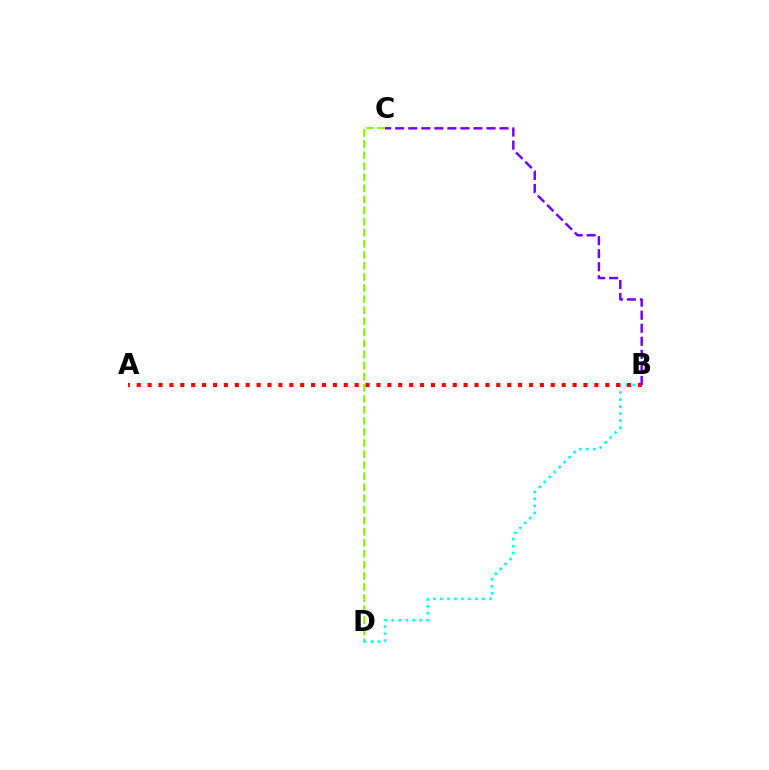{('C', 'D'): [{'color': '#84ff00', 'line_style': 'dashed', 'thickness': 1.5}], ('B', 'D'): [{'color': '#00fff6', 'line_style': 'dotted', 'thickness': 1.91}], ('A', 'B'): [{'color': '#ff0000', 'line_style': 'dotted', 'thickness': 2.96}], ('B', 'C'): [{'color': '#7200ff', 'line_style': 'dashed', 'thickness': 1.77}]}